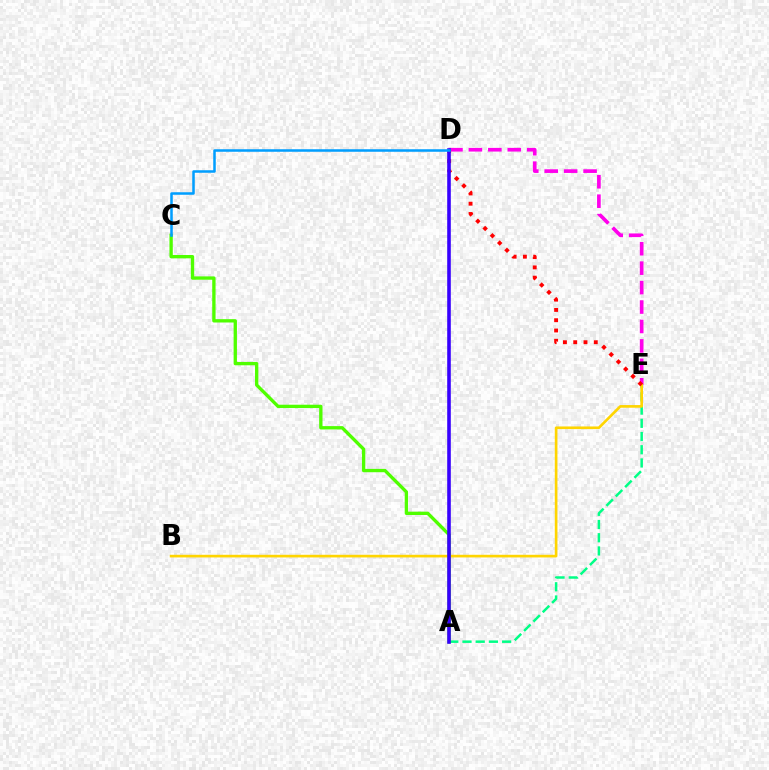{('D', 'E'): [{'color': '#ff00ed', 'line_style': 'dashed', 'thickness': 2.64}, {'color': '#ff0000', 'line_style': 'dotted', 'thickness': 2.79}], ('A', 'E'): [{'color': '#00ff86', 'line_style': 'dashed', 'thickness': 1.8}], ('B', 'E'): [{'color': '#ffd500', 'line_style': 'solid', 'thickness': 1.91}], ('A', 'C'): [{'color': '#4fff00', 'line_style': 'solid', 'thickness': 2.4}], ('A', 'D'): [{'color': '#3700ff', 'line_style': 'solid', 'thickness': 2.59}], ('C', 'D'): [{'color': '#009eff', 'line_style': 'solid', 'thickness': 1.82}]}